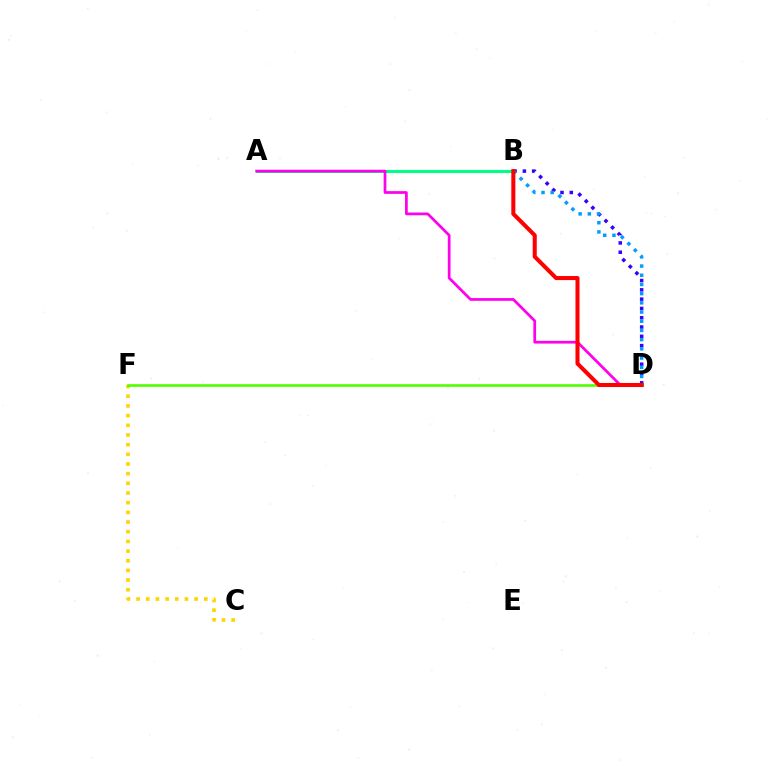{('C', 'F'): [{'color': '#ffd500', 'line_style': 'dotted', 'thickness': 2.63}], ('B', 'D'): [{'color': '#3700ff', 'line_style': 'dotted', 'thickness': 2.53}, {'color': '#009eff', 'line_style': 'dotted', 'thickness': 2.5}, {'color': '#ff0000', 'line_style': 'solid', 'thickness': 2.91}], ('A', 'B'): [{'color': '#00ff86', 'line_style': 'solid', 'thickness': 2.2}], ('A', 'D'): [{'color': '#ff00ed', 'line_style': 'solid', 'thickness': 1.97}], ('D', 'F'): [{'color': '#4fff00', 'line_style': 'solid', 'thickness': 1.9}]}